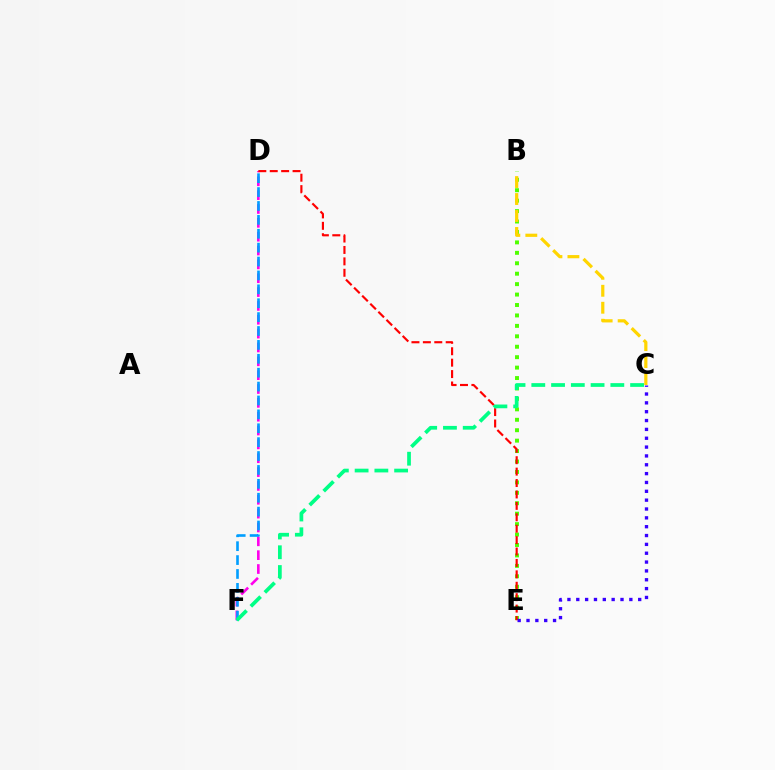{('B', 'E'): [{'color': '#4fff00', 'line_style': 'dotted', 'thickness': 2.83}], ('D', 'F'): [{'color': '#ff00ed', 'line_style': 'dashed', 'thickness': 1.88}, {'color': '#009eff', 'line_style': 'dashed', 'thickness': 1.89}], ('B', 'C'): [{'color': '#ffd500', 'line_style': 'dashed', 'thickness': 2.31}], ('D', 'E'): [{'color': '#ff0000', 'line_style': 'dashed', 'thickness': 1.55}], ('C', 'F'): [{'color': '#00ff86', 'line_style': 'dashed', 'thickness': 2.68}], ('C', 'E'): [{'color': '#3700ff', 'line_style': 'dotted', 'thickness': 2.4}]}